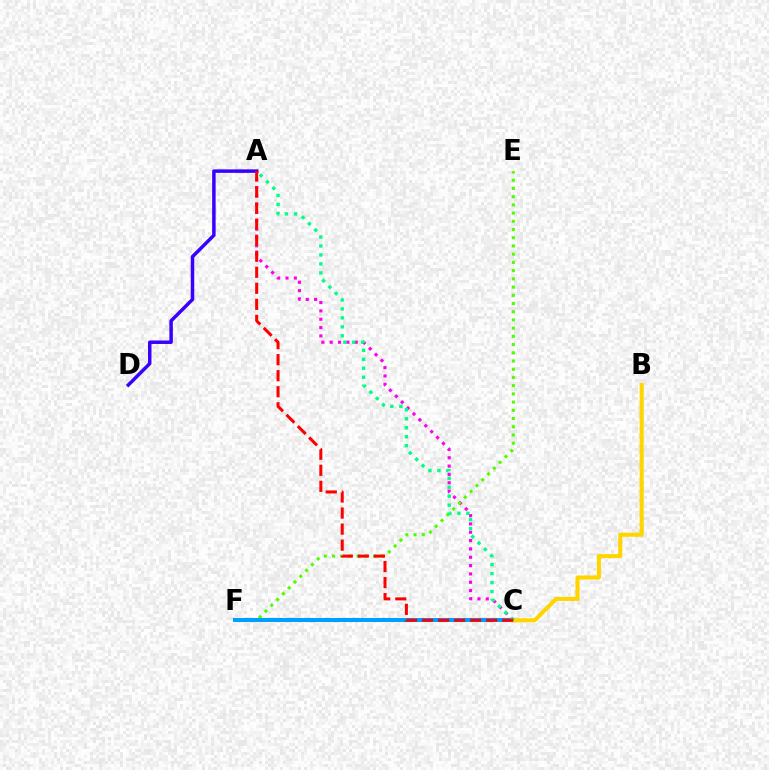{('A', 'C'): [{'color': '#ff00ed', 'line_style': 'dotted', 'thickness': 2.26}, {'color': '#00ff86', 'line_style': 'dotted', 'thickness': 2.44}, {'color': '#ff0000', 'line_style': 'dashed', 'thickness': 2.18}], ('A', 'D'): [{'color': '#3700ff', 'line_style': 'solid', 'thickness': 2.51}], ('E', 'F'): [{'color': '#4fff00', 'line_style': 'dotted', 'thickness': 2.23}], ('C', 'F'): [{'color': '#009eff', 'line_style': 'solid', 'thickness': 2.91}], ('B', 'C'): [{'color': '#ffd500', 'line_style': 'solid', 'thickness': 2.93}]}